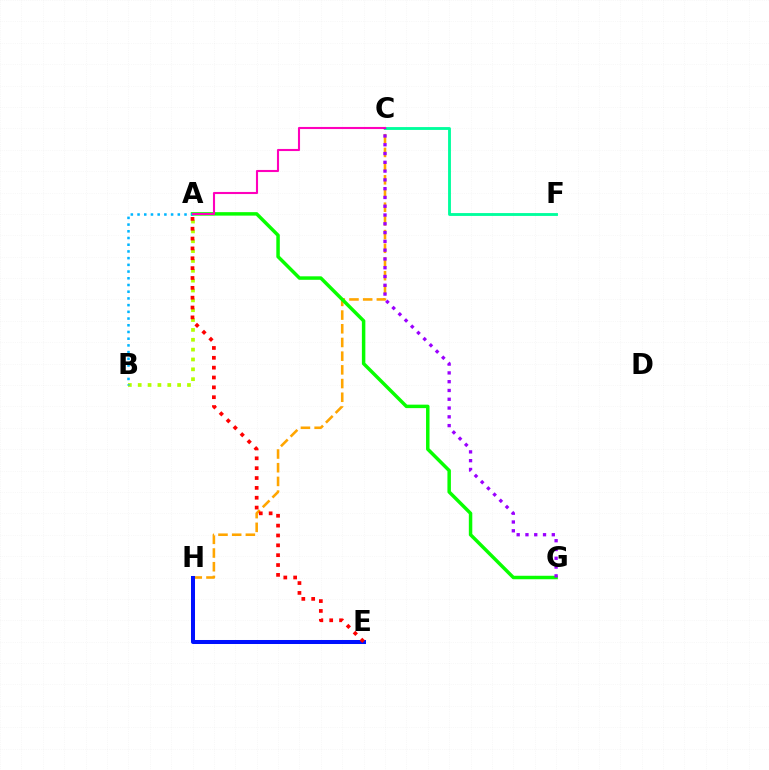{('C', 'H'): [{'color': '#ffa500', 'line_style': 'dashed', 'thickness': 1.86}], ('A', 'G'): [{'color': '#08ff00', 'line_style': 'solid', 'thickness': 2.5}], ('C', 'F'): [{'color': '#00ff9d', 'line_style': 'solid', 'thickness': 2.06}], ('E', 'H'): [{'color': '#0010ff', 'line_style': 'solid', 'thickness': 2.89}], ('A', 'B'): [{'color': '#b3ff00', 'line_style': 'dotted', 'thickness': 2.68}, {'color': '#00b5ff', 'line_style': 'dotted', 'thickness': 1.82}], ('A', 'C'): [{'color': '#ff00bd', 'line_style': 'solid', 'thickness': 1.51}], ('A', 'E'): [{'color': '#ff0000', 'line_style': 'dotted', 'thickness': 2.68}], ('C', 'G'): [{'color': '#9b00ff', 'line_style': 'dotted', 'thickness': 2.39}]}